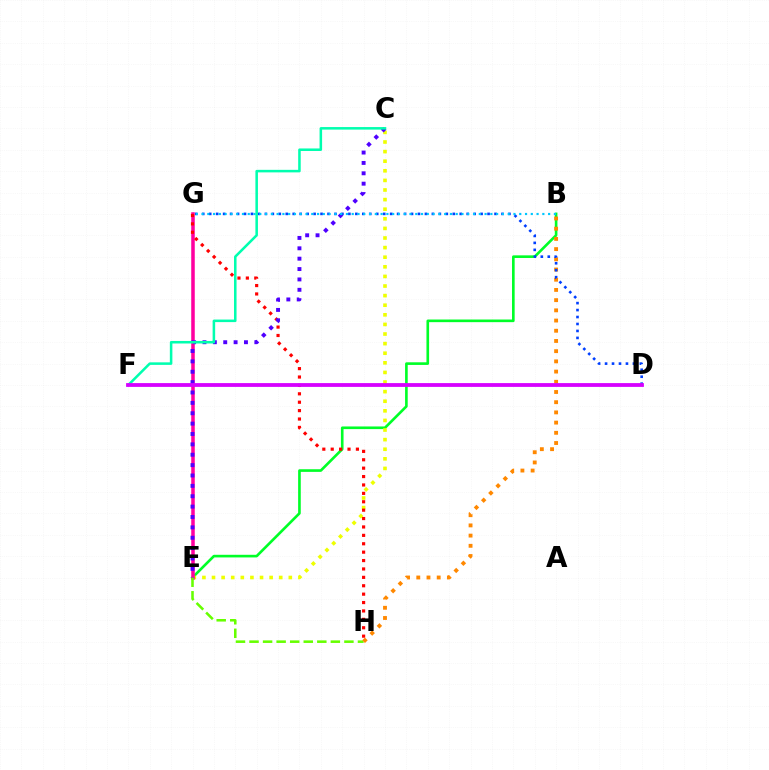{('B', 'E'): [{'color': '#00ff27', 'line_style': 'solid', 'thickness': 1.9}], ('C', 'E'): [{'color': '#eeff00', 'line_style': 'dotted', 'thickness': 2.61}, {'color': '#4f00ff', 'line_style': 'dotted', 'thickness': 2.82}], ('E', 'G'): [{'color': '#ff00a0', 'line_style': 'solid', 'thickness': 2.54}], ('E', 'H'): [{'color': '#66ff00', 'line_style': 'dashed', 'thickness': 1.84}], ('G', 'H'): [{'color': '#ff0000', 'line_style': 'dotted', 'thickness': 2.28}], ('B', 'H'): [{'color': '#ff8800', 'line_style': 'dotted', 'thickness': 2.77}], ('D', 'G'): [{'color': '#003fff', 'line_style': 'dotted', 'thickness': 1.89}], ('B', 'G'): [{'color': '#00c7ff', 'line_style': 'dotted', 'thickness': 1.57}], ('C', 'F'): [{'color': '#00ffaf', 'line_style': 'solid', 'thickness': 1.83}], ('D', 'F'): [{'color': '#d600ff', 'line_style': 'solid', 'thickness': 2.73}]}